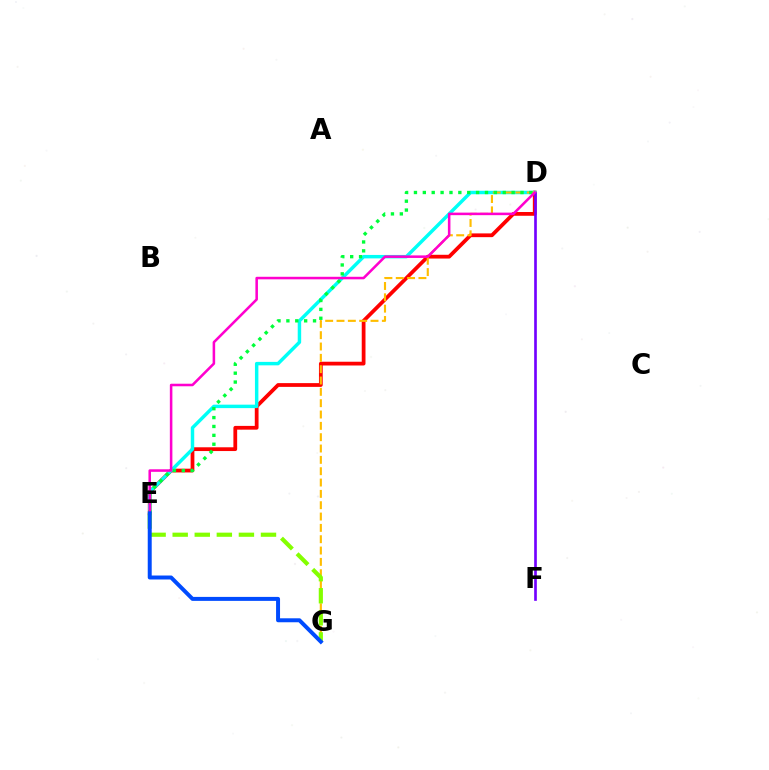{('D', 'E'): [{'color': '#ff0000', 'line_style': 'solid', 'thickness': 2.71}, {'color': '#00fff6', 'line_style': 'solid', 'thickness': 2.49}, {'color': '#00ff39', 'line_style': 'dotted', 'thickness': 2.41}, {'color': '#ff00cf', 'line_style': 'solid', 'thickness': 1.83}], ('D', 'G'): [{'color': '#ffbd00', 'line_style': 'dashed', 'thickness': 1.54}], ('E', 'G'): [{'color': '#84ff00', 'line_style': 'dashed', 'thickness': 3.0}, {'color': '#004bff', 'line_style': 'solid', 'thickness': 2.86}], ('D', 'F'): [{'color': '#7200ff', 'line_style': 'solid', 'thickness': 1.92}]}